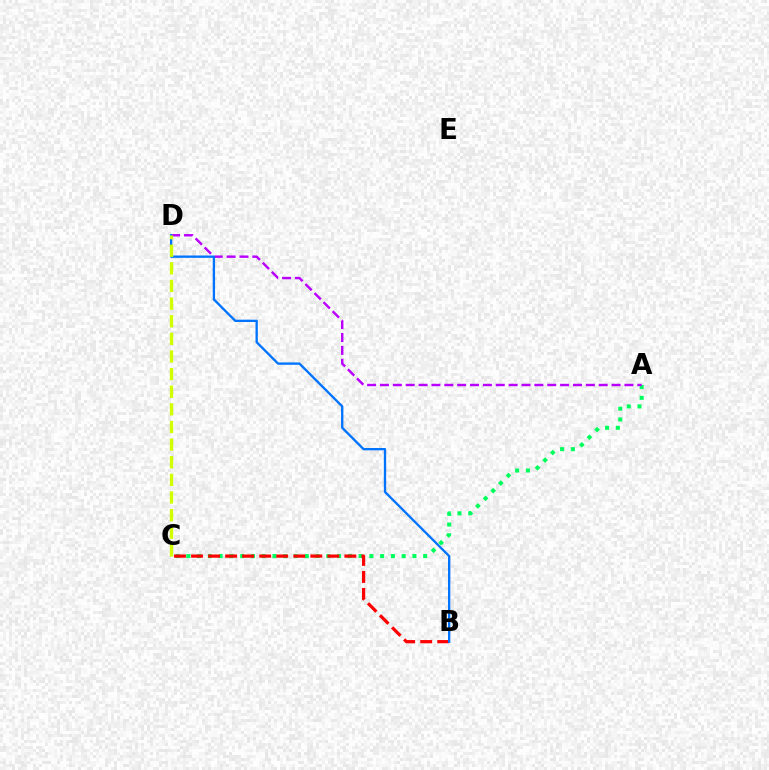{('A', 'C'): [{'color': '#00ff5c', 'line_style': 'dotted', 'thickness': 2.92}], ('A', 'D'): [{'color': '#b900ff', 'line_style': 'dashed', 'thickness': 1.75}], ('B', 'C'): [{'color': '#ff0000', 'line_style': 'dashed', 'thickness': 2.31}], ('B', 'D'): [{'color': '#0074ff', 'line_style': 'solid', 'thickness': 1.68}], ('C', 'D'): [{'color': '#d1ff00', 'line_style': 'dashed', 'thickness': 2.39}]}